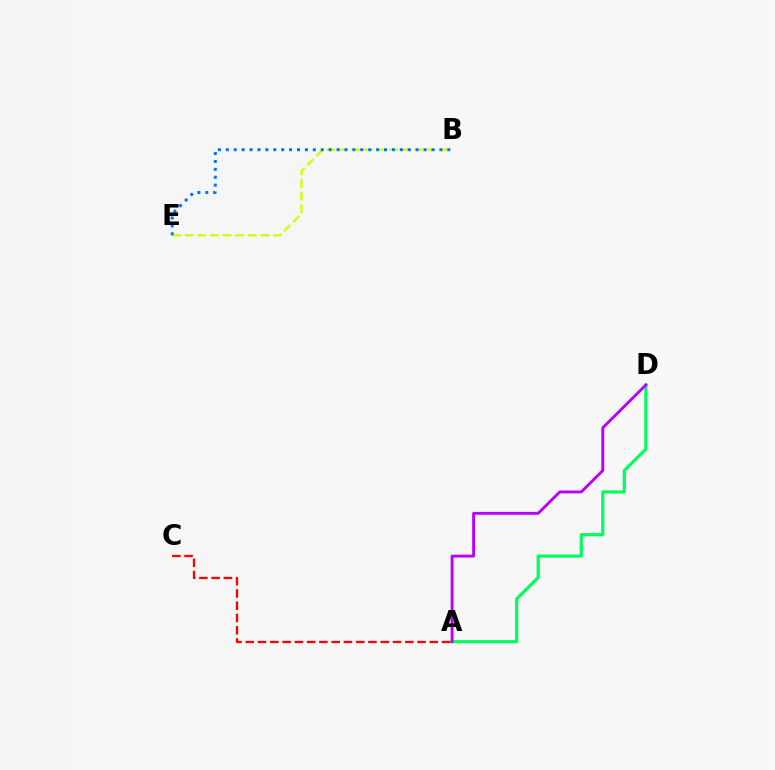{('A', 'D'): [{'color': '#00ff5c', 'line_style': 'solid', 'thickness': 2.27}, {'color': '#b900ff', 'line_style': 'solid', 'thickness': 2.08}], ('B', 'E'): [{'color': '#d1ff00', 'line_style': 'dashed', 'thickness': 1.71}, {'color': '#0074ff', 'line_style': 'dotted', 'thickness': 2.15}], ('A', 'C'): [{'color': '#ff0000', 'line_style': 'dashed', 'thickness': 1.67}]}